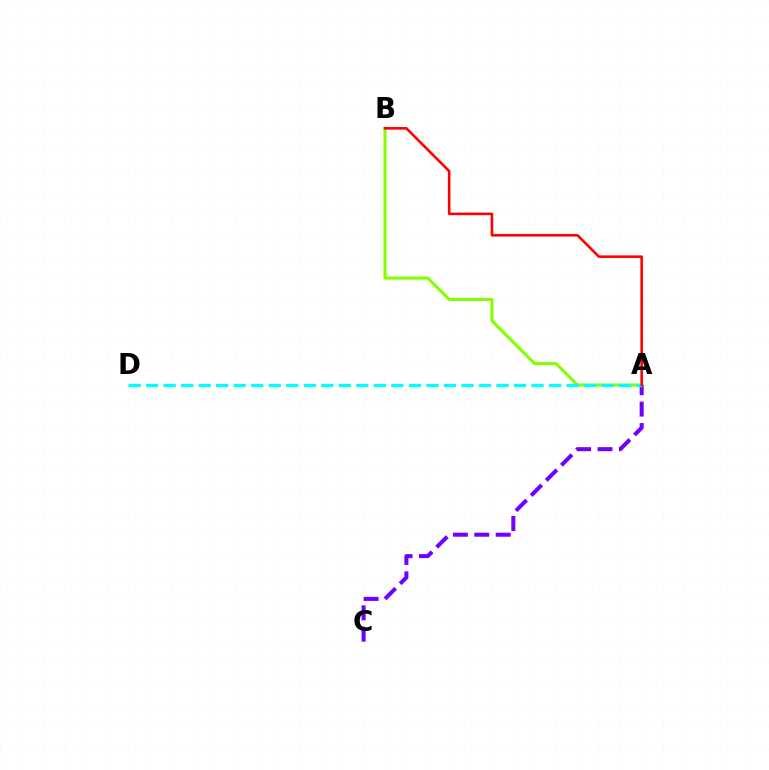{('A', 'B'): [{'color': '#84ff00', 'line_style': 'solid', 'thickness': 2.22}, {'color': '#ff0000', 'line_style': 'solid', 'thickness': 1.87}], ('A', 'C'): [{'color': '#7200ff', 'line_style': 'dashed', 'thickness': 2.91}], ('A', 'D'): [{'color': '#00fff6', 'line_style': 'dashed', 'thickness': 2.38}]}